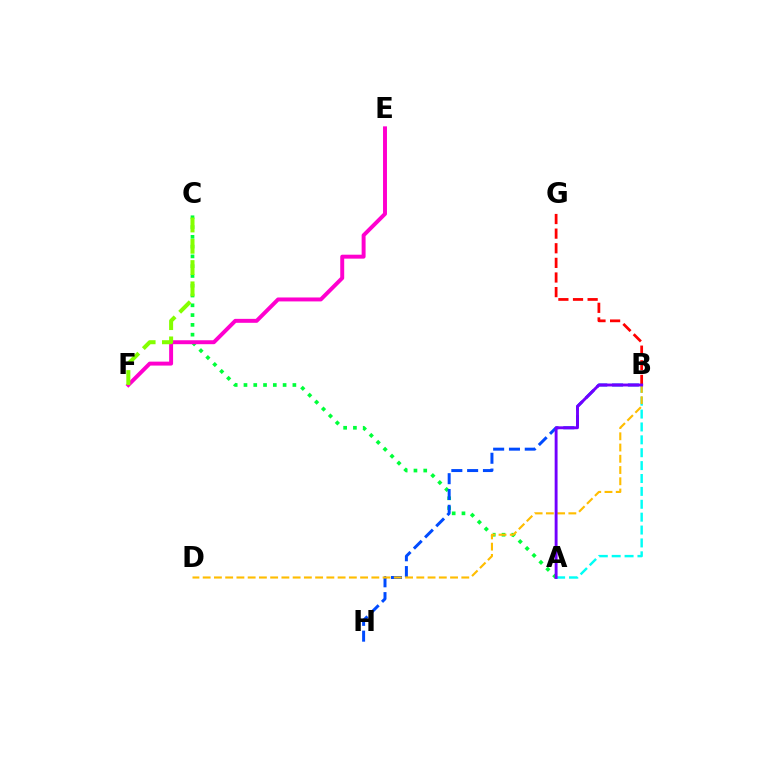{('A', 'C'): [{'color': '#00ff39', 'line_style': 'dotted', 'thickness': 2.66}], ('B', 'G'): [{'color': '#ff0000', 'line_style': 'dashed', 'thickness': 1.99}], ('A', 'B'): [{'color': '#00fff6', 'line_style': 'dashed', 'thickness': 1.75}, {'color': '#7200ff', 'line_style': 'solid', 'thickness': 2.08}], ('E', 'F'): [{'color': '#ff00cf', 'line_style': 'solid', 'thickness': 2.84}], ('C', 'F'): [{'color': '#84ff00', 'line_style': 'dashed', 'thickness': 2.89}], ('B', 'H'): [{'color': '#004bff', 'line_style': 'dashed', 'thickness': 2.15}], ('B', 'D'): [{'color': '#ffbd00', 'line_style': 'dashed', 'thickness': 1.53}]}